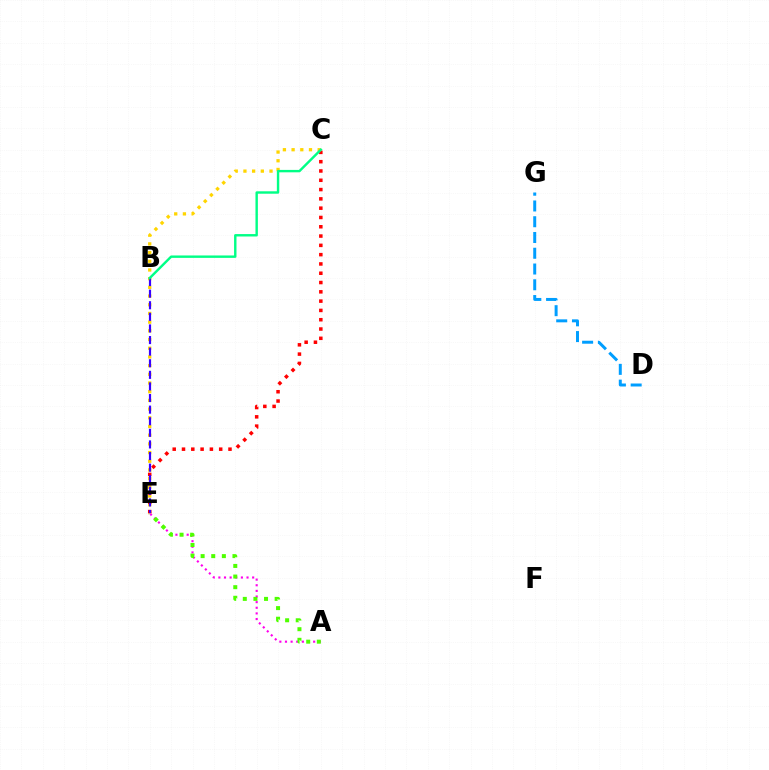{('D', 'G'): [{'color': '#009eff', 'line_style': 'dashed', 'thickness': 2.14}], ('C', 'E'): [{'color': '#ffd500', 'line_style': 'dotted', 'thickness': 2.36}, {'color': '#ff0000', 'line_style': 'dotted', 'thickness': 2.53}], ('A', 'E'): [{'color': '#ff00ed', 'line_style': 'dotted', 'thickness': 1.53}, {'color': '#4fff00', 'line_style': 'dotted', 'thickness': 2.89}], ('B', 'E'): [{'color': '#3700ff', 'line_style': 'dashed', 'thickness': 1.58}], ('B', 'C'): [{'color': '#00ff86', 'line_style': 'solid', 'thickness': 1.74}]}